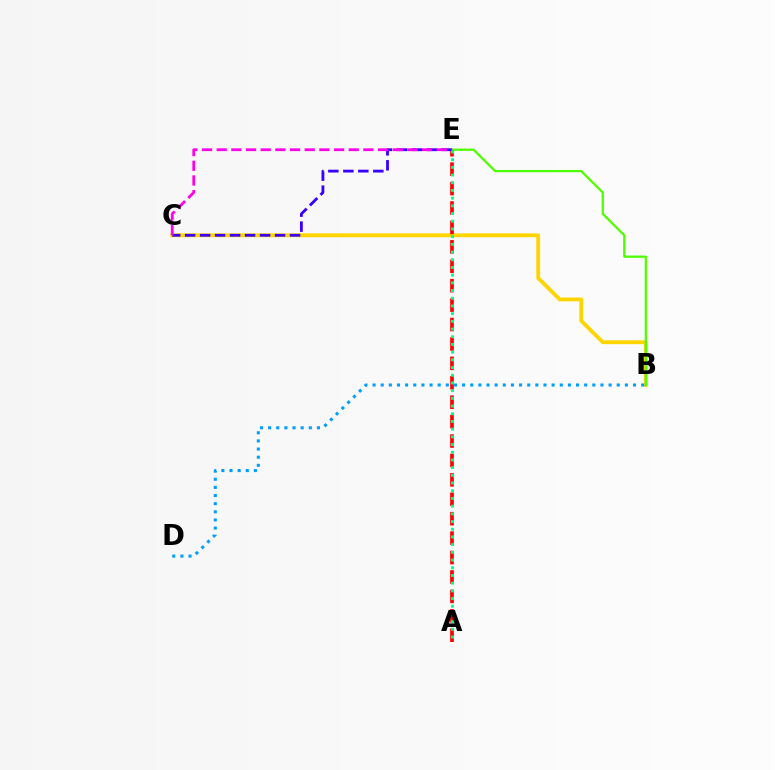{('B', 'C'): [{'color': '#ffd500', 'line_style': 'solid', 'thickness': 2.76}], ('B', 'D'): [{'color': '#009eff', 'line_style': 'dotted', 'thickness': 2.21}], ('A', 'E'): [{'color': '#ff0000', 'line_style': 'dashed', 'thickness': 2.64}, {'color': '#00ff86', 'line_style': 'dotted', 'thickness': 2.09}], ('B', 'E'): [{'color': '#4fff00', 'line_style': 'solid', 'thickness': 1.63}], ('C', 'E'): [{'color': '#3700ff', 'line_style': 'dashed', 'thickness': 2.04}, {'color': '#ff00ed', 'line_style': 'dashed', 'thickness': 1.99}]}